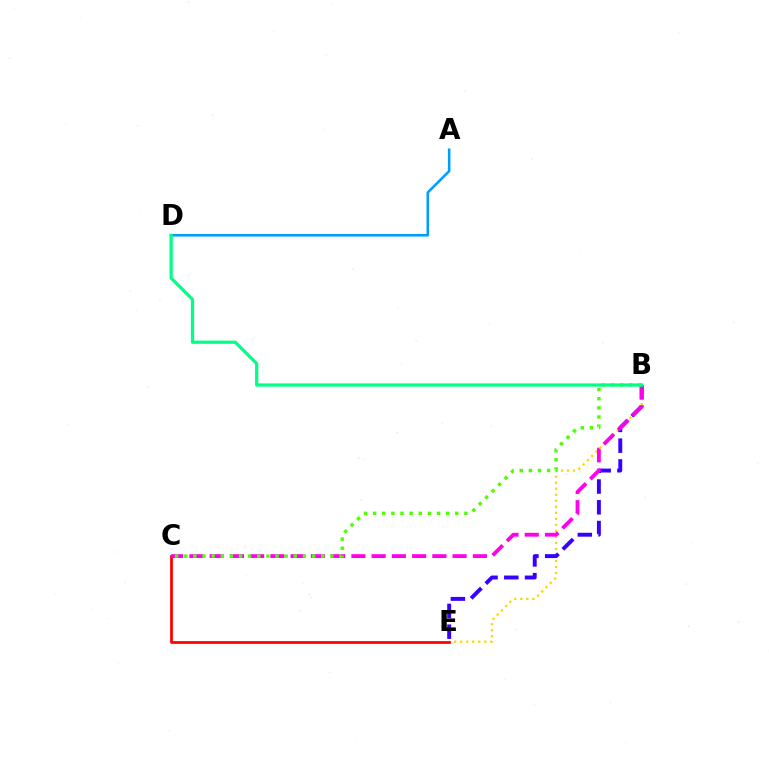{('B', 'E'): [{'color': '#ffd500', 'line_style': 'dotted', 'thickness': 1.64}, {'color': '#3700ff', 'line_style': 'dashed', 'thickness': 2.82}], ('A', 'D'): [{'color': '#009eff', 'line_style': 'solid', 'thickness': 1.85}], ('C', 'E'): [{'color': '#ff0000', 'line_style': 'solid', 'thickness': 1.98}], ('B', 'C'): [{'color': '#ff00ed', 'line_style': 'dashed', 'thickness': 2.75}, {'color': '#4fff00', 'line_style': 'dotted', 'thickness': 2.48}], ('B', 'D'): [{'color': '#00ff86', 'line_style': 'solid', 'thickness': 2.33}]}